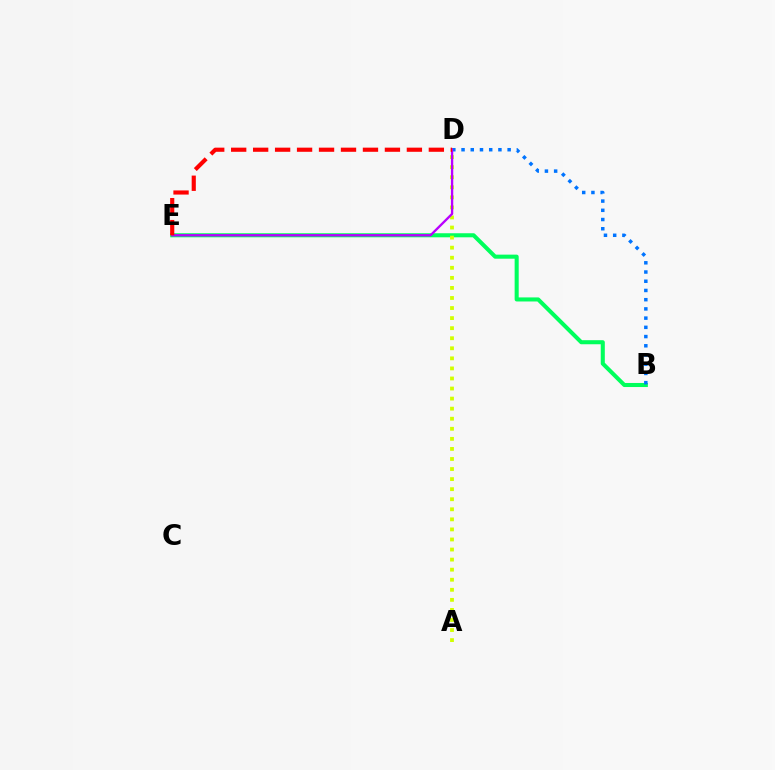{('B', 'E'): [{'color': '#00ff5c', 'line_style': 'solid', 'thickness': 2.93}], ('A', 'D'): [{'color': '#d1ff00', 'line_style': 'dotted', 'thickness': 2.73}], ('B', 'D'): [{'color': '#0074ff', 'line_style': 'dotted', 'thickness': 2.51}], ('D', 'E'): [{'color': '#b900ff', 'line_style': 'solid', 'thickness': 1.68}, {'color': '#ff0000', 'line_style': 'dashed', 'thickness': 2.98}]}